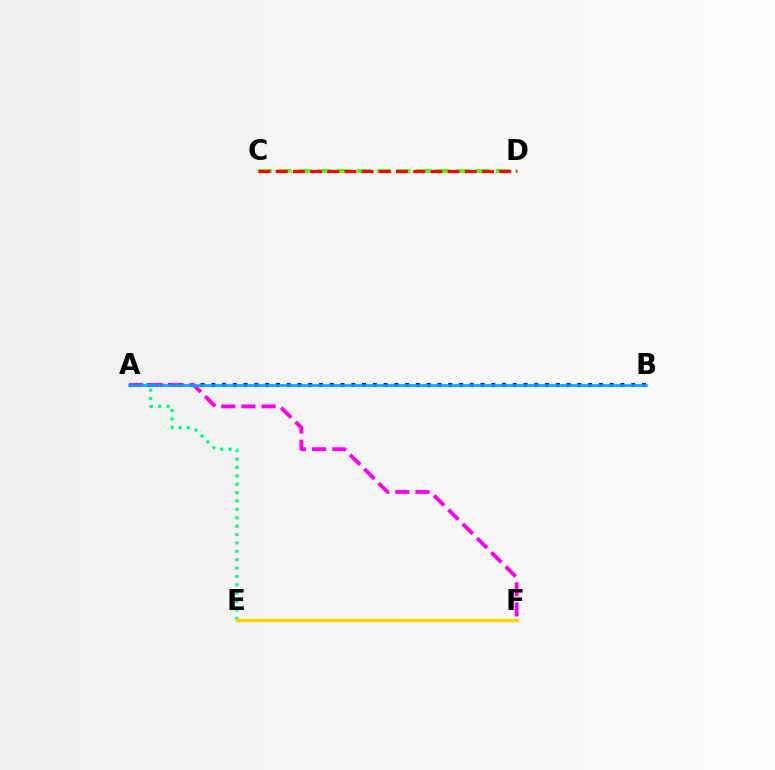{('A', 'B'): [{'color': '#3700ff', 'line_style': 'dotted', 'thickness': 2.93}, {'color': '#009eff', 'line_style': 'solid', 'thickness': 1.84}], ('C', 'D'): [{'color': '#4fff00', 'line_style': 'dashed', 'thickness': 2.69}, {'color': '#ff0000', 'line_style': 'dashed', 'thickness': 2.34}], ('A', 'E'): [{'color': '#00ff86', 'line_style': 'dotted', 'thickness': 2.28}], ('A', 'F'): [{'color': '#ff00ed', 'line_style': 'dashed', 'thickness': 2.74}], ('E', 'F'): [{'color': '#ffd500', 'line_style': 'solid', 'thickness': 2.52}]}